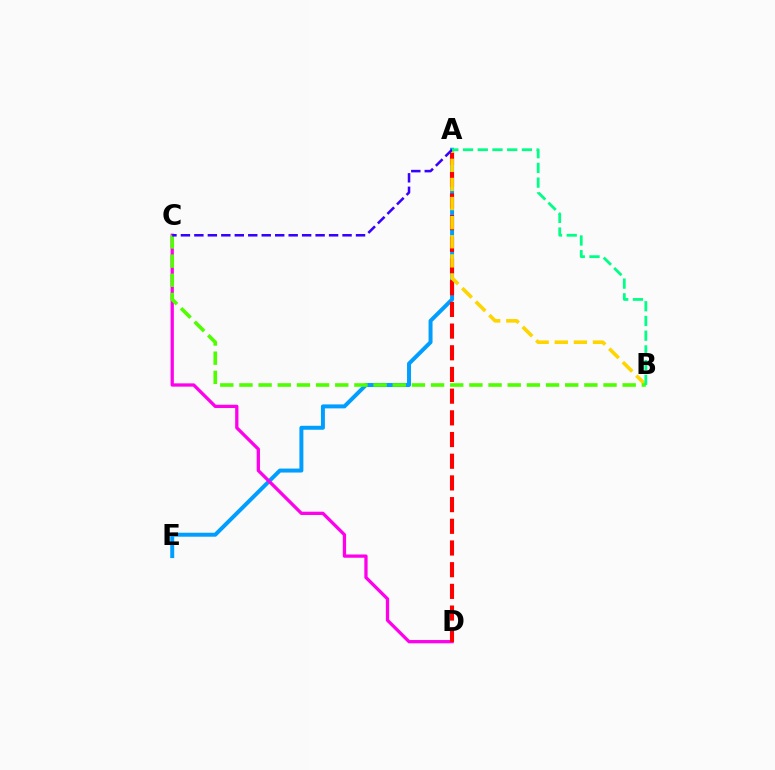{('A', 'E'): [{'color': '#009eff', 'line_style': 'solid', 'thickness': 2.86}], ('C', 'D'): [{'color': '#ff00ed', 'line_style': 'solid', 'thickness': 2.36}], ('A', 'D'): [{'color': '#ff0000', 'line_style': 'dashed', 'thickness': 2.95}], ('A', 'B'): [{'color': '#ffd500', 'line_style': 'dashed', 'thickness': 2.6}, {'color': '#00ff86', 'line_style': 'dashed', 'thickness': 2.0}], ('B', 'C'): [{'color': '#4fff00', 'line_style': 'dashed', 'thickness': 2.6}], ('A', 'C'): [{'color': '#3700ff', 'line_style': 'dashed', 'thickness': 1.83}]}